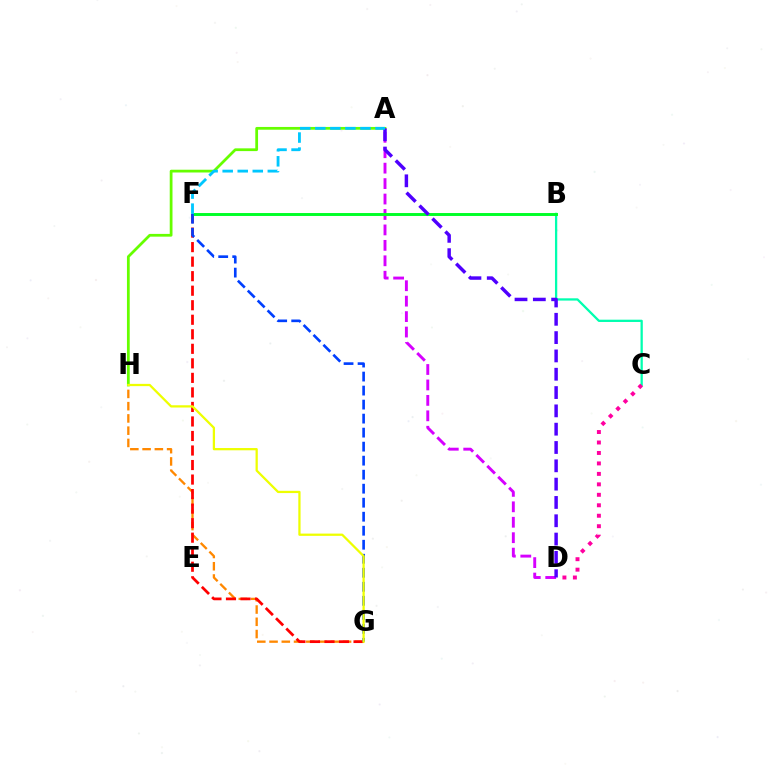{('G', 'H'): [{'color': '#ff8800', 'line_style': 'dashed', 'thickness': 1.66}, {'color': '#eeff00', 'line_style': 'solid', 'thickness': 1.63}], ('F', 'G'): [{'color': '#ff0000', 'line_style': 'dashed', 'thickness': 1.97}, {'color': '#003fff', 'line_style': 'dashed', 'thickness': 1.9}], ('B', 'C'): [{'color': '#00ffaf', 'line_style': 'solid', 'thickness': 1.64}], ('A', 'D'): [{'color': '#d600ff', 'line_style': 'dashed', 'thickness': 2.1}, {'color': '#4f00ff', 'line_style': 'dashed', 'thickness': 2.49}], ('A', 'H'): [{'color': '#66ff00', 'line_style': 'solid', 'thickness': 1.99}], ('C', 'D'): [{'color': '#ff00a0', 'line_style': 'dotted', 'thickness': 2.84}], ('B', 'F'): [{'color': '#00ff27', 'line_style': 'solid', 'thickness': 2.11}], ('A', 'F'): [{'color': '#00c7ff', 'line_style': 'dashed', 'thickness': 2.04}]}